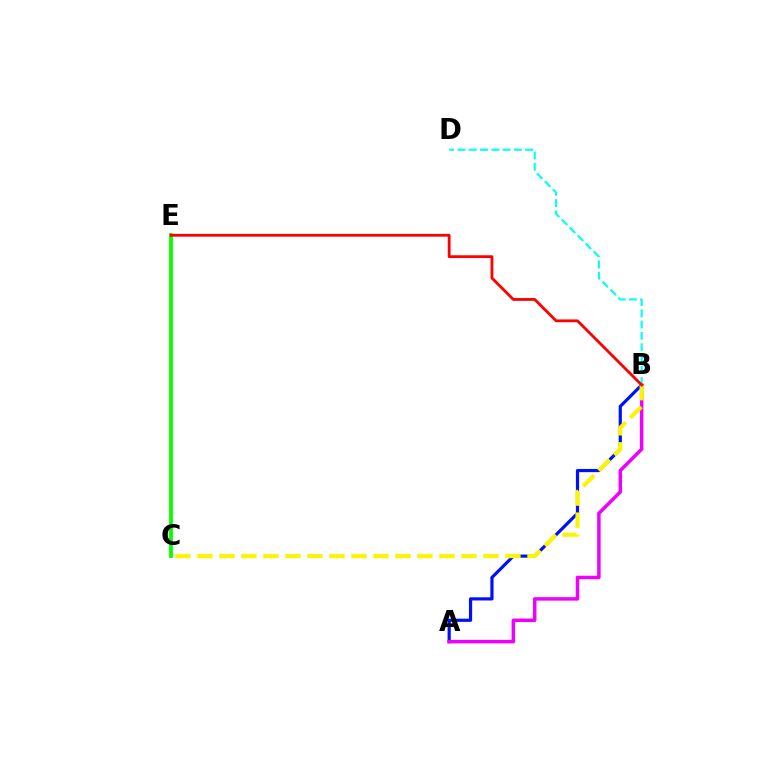{('A', 'B'): [{'color': '#0010ff', 'line_style': 'solid', 'thickness': 2.29}, {'color': '#ee00ff', 'line_style': 'solid', 'thickness': 2.51}], ('C', 'E'): [{'color': '#08ff00', 'line_style': 'solid', 'thickness': 2.77}], ('B', 'C'): [{'color': '#fcf500', 'line_style': 'dashed', 'thickness': 2.99}], ('B', 'D'): [{'color': '#00fff6', 'line_style': 'dashed', 'thickness': 1.53}], ('B', 'E'): [{'color': '#ff0000', 'line_style': 'solid', 'thickness': 2.02}]}